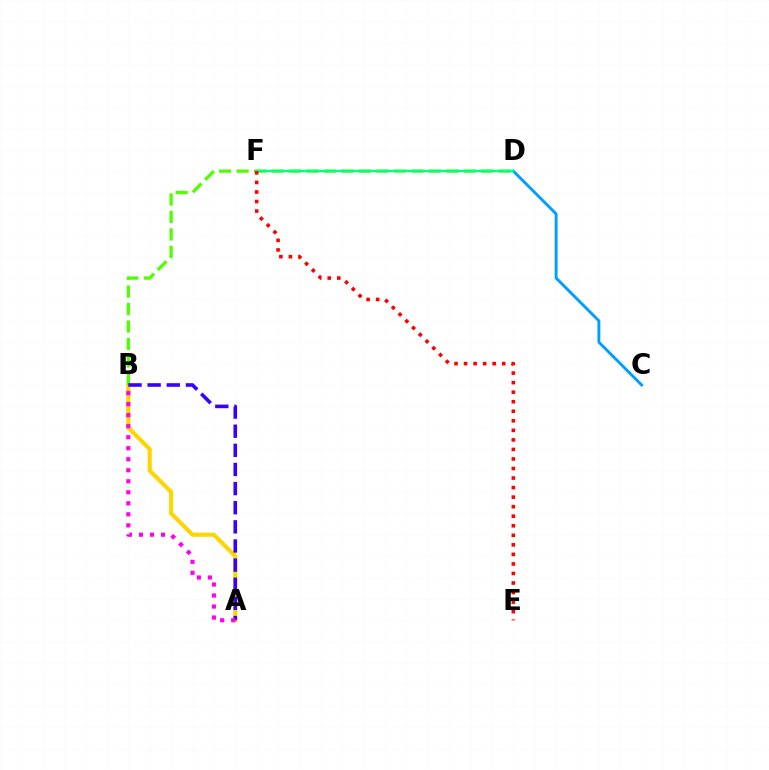{('C', 'D'): [{'color': '#009eff', 'line_style': 'solid', 'thickness': 2.08}], ('A', 'B'): [{'color': '#ffd500', 'line_style': 'solid', 'thickness': 2.96}, {'color': '#3700ff', 'line_style': 'dashed', 'thickness': 2.6}, {'color': '#ff00ed', 'line_style': 'dotted', 'thickness': 2.99}], ('B', 'D'): [{'color': '#4fff00', 'line_style': 'dashed', 'thickness': 2.37}], ('D', 'F'): [{'color': '#00ff86', 'line_style': 'solid', 'thickness': 1.72}], ('E', 'F'): [{'color': '#ff0000', 'line_style': 'dotted', 'thickness': 2.59}]}